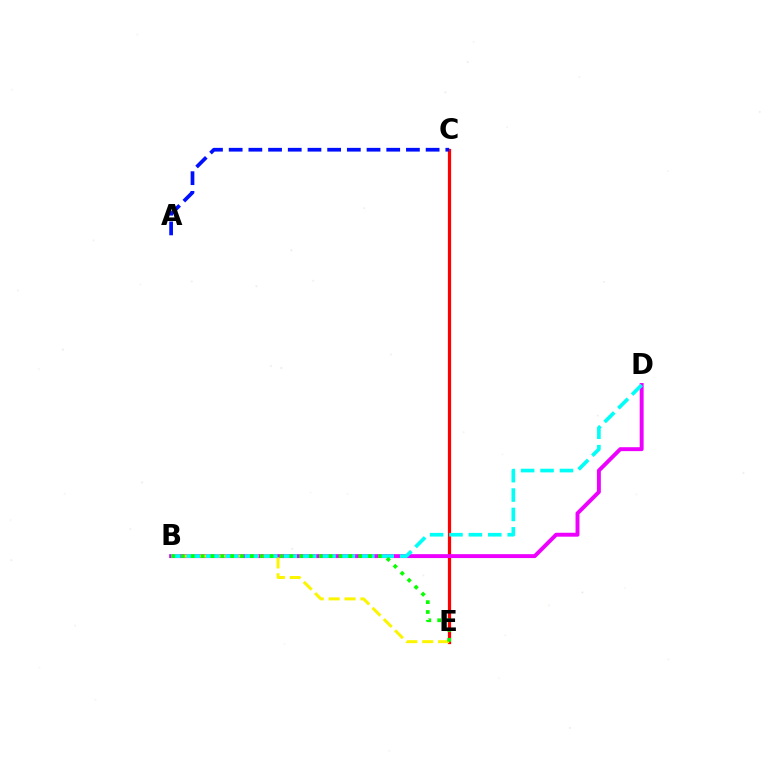{('C', 'E'): [{'color': '#ff0000', 'line_style': 'solid', 'thickness': 2.33}], ('B', 'D'): [{'color': '#ee00ff', 'line_style': 'solid', 'thickness': 2.82}, {'color': '#00fff6', 'line_style': 'dashed', 'thickness': 2.64}], ('B', 'E'): [{'color': '#fcf500', 'line_style': 'dashed', 'thickness': 2.16}, {'color': '#08ff00', 'line_style': 'dotted', 'thickness': 2.67}], ('A', 'C'): [{'color': '#0010ff', 'line_style': 'dashed', 'thickness': 2.68}]}